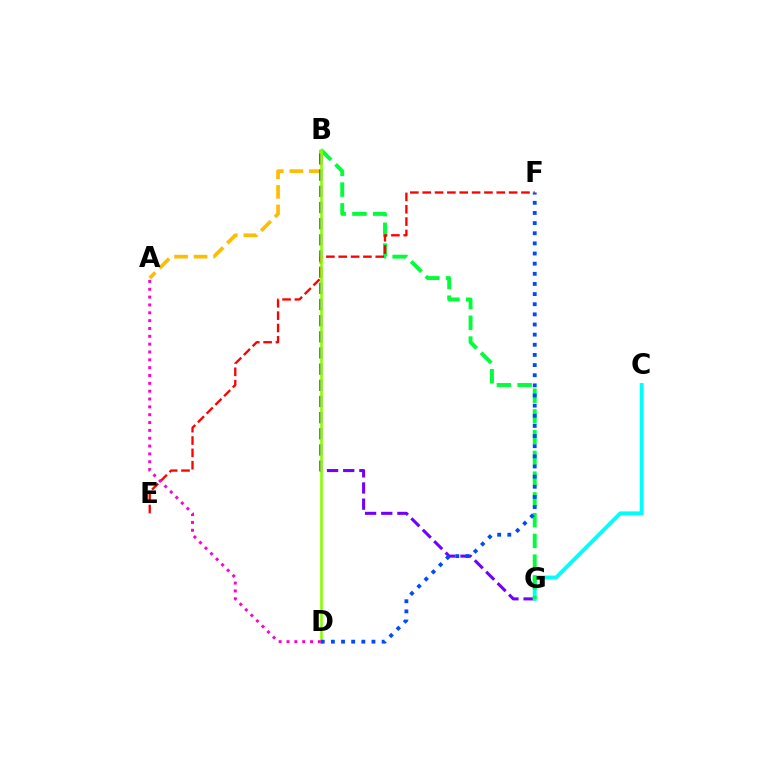{('A', 'B'): [{'color': '#ffbd00', 'line_style': 'dashed', 'thickness': 2.65}], ('B', 'G'): [{'color': '#7200ff', 'line_style': 'dashed', 'thickness': 2.2}, {'color': '#00ff39', 'line_style': 'dashed', 'thickness': 2.82}], ('C', 'G'): [{'color': '#00fff6', 'line_style': 'solid', 'thickness': 2.79}], ('E', 'F'): [{'color': '#ff0000', 'line_style': 'dashed', 'thickness': 1.68}], ('B', 'D'): [{'color': '#84ff00', 'line_style': 'solid', 'thickness': 1.86}], ('D', 'F'): [{'color': '#004bff', 'line_style': 'dotted', 'thickness': 2.76}], ('A', 'D'): [{'color': '#ff00cf', 'line_style': 'dotted', 'thickness': 2.13}]}